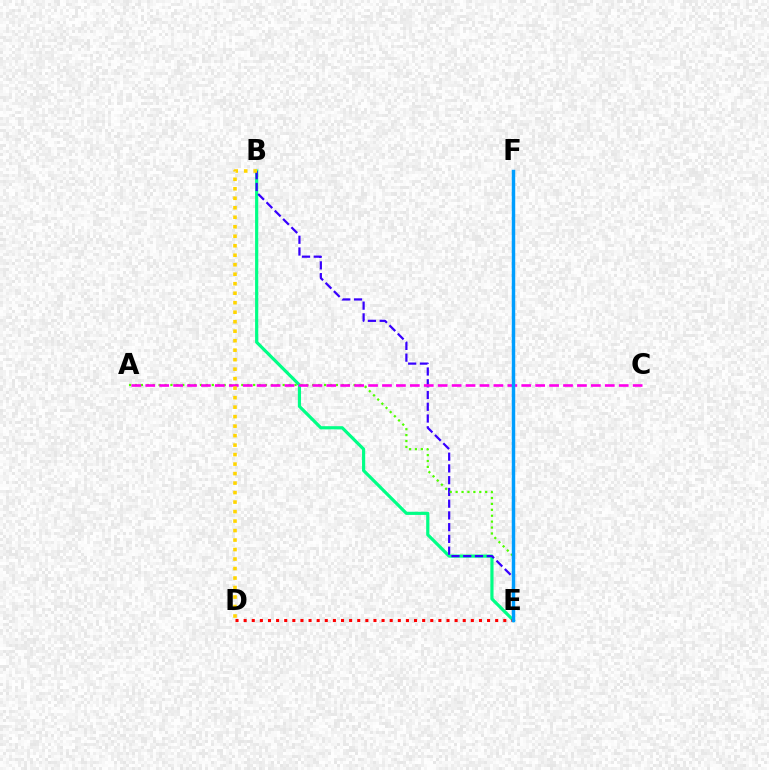{('B', 'E'): [{'color': '#00ff86', 'line_style': 'solid', 'thickness': 2.29}, {'color': '#3700ff', 'line_style': 'dashed', 'thickness': 1.6}], ('D', 'E'): [{'color': '#ff0000', 'line_style': 'dotted', 'thickness': 2.2}], ('A', 'E'): [{'color': '#4fff00', 'line_style': 'dotted', 'thickness': 1.61}], ('A', 'C'): [{'color': '#ff00ed', 'line_style': 'dashed', 'thickness': 1.89}], ('E', 'F'): [{'color': '#009eff', 'line_style': 'solid', 'thickness': 2.49}], ('B', 'D'): [{'color': '#ffd500', 'line_style': 'dotted', 'thickness': 2.58}]}